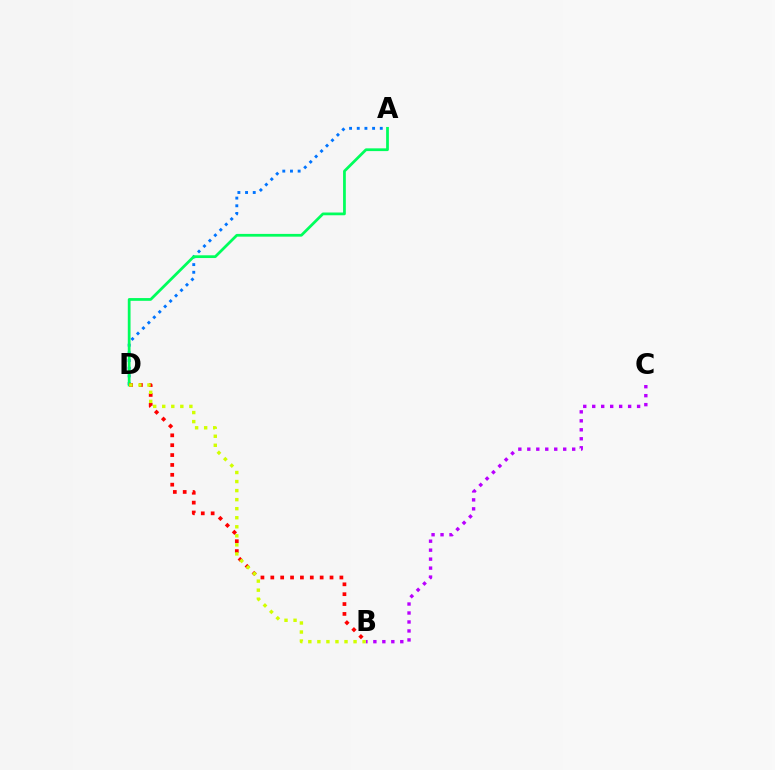{('A', 'D'): [{'color': '#0074ff', 'line_style': 'dotted', 'thickness': 2.09}, {'color': '#00ff5c', 'line_style': 'solid', 'thickness': 1.98}], ('B', 'D'): [{'color': '#ff0000', 'line_style': 'dotted', 'thickness': 2.68}, {'color': '#d1ff00', 'line_style': 'dotted', 'thickness': 2.46}], ('B', 'C'): [{'color': '#b900ff', 'line_style': 'dotted', 'thickness': 2.44}]}